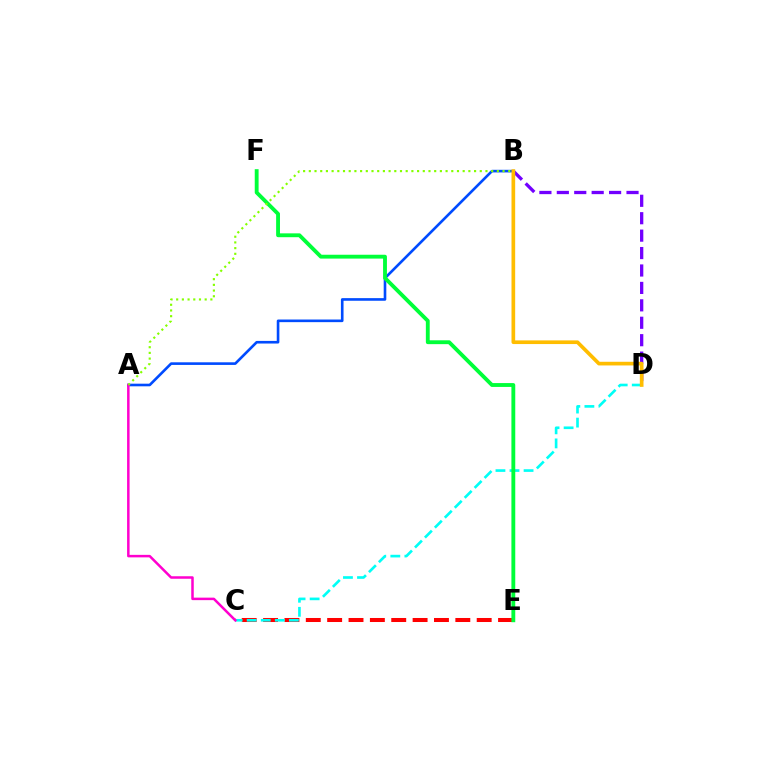{('C', 'E'): [{'color': '#ff0000', 'line_style': 'dashed', 'thickness': 2.9}], ('C', 'D'): [{'color': '#00fff6', 'line_style': 'dashed', 'thickness': 1.91}], ('B', 'D'): [{'color': '#7200ff', 'line_style': 'dashed', 'thickness': 2.37}, {'color': '#ffbd00', 'line_style': 'solid', 'thickness': 2.65}], ('A', 'B'): [{'color': '#004bff', 'line_style': 'solid', 'thickness': 1.89}, {'color': '#84ff00', 'line_style': 'dotted', 'thickness': 1.55}], ('E', 'F'): [{'color': '#00ff39', 'line_style': 'solid', 'thickness': 2.77}], ('A', 'C'): [{'color': '#ff00cf', 'line_style': 'solid', 'thickness': 1.8}]}